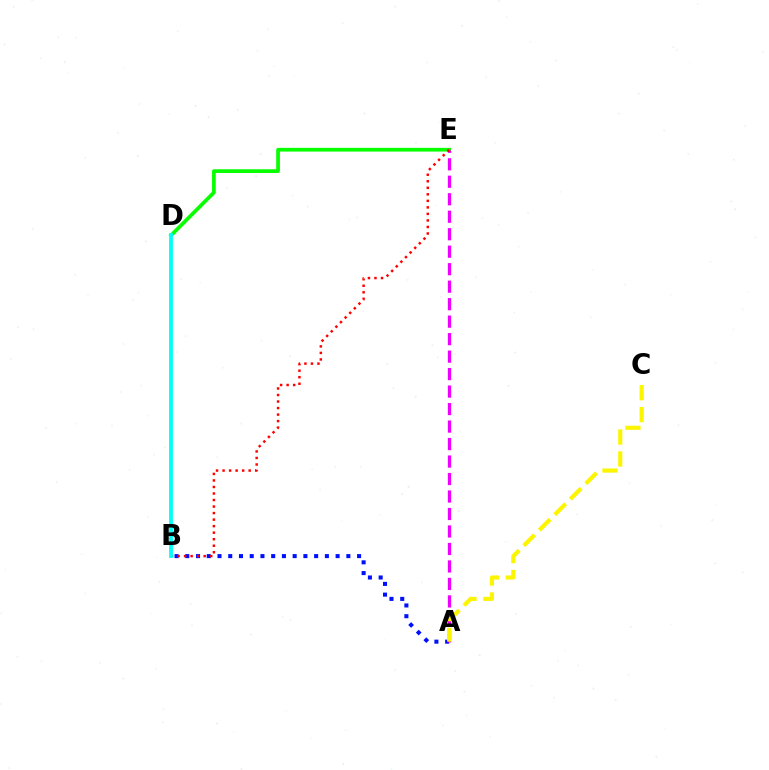{('D', 'E'): [{'color': '#08ff00', 'line_style': 'solid', 'thickness': 2.68}], ('A', 'B'): [{'color': '#0010ff', 'line_style': 'dotted', 'thickness': 2.92}], ('A', 'E'): [{'color': '#ee00ff', 'line_style': 'dashed', 'thickness': 2.38}], ('A', 'C'): [{'color': '#fcf500', 'line_style': 'dashed', 'thickness': 2.98}], ('B', 'E'): [{'color': '#ff0000', 'line_style': 'dotted', 'thickness': 1.77}], ('B', 'D'): [{'color': '#00fff6', 'line_style': 'solid', 'thickness': 2.74}]}